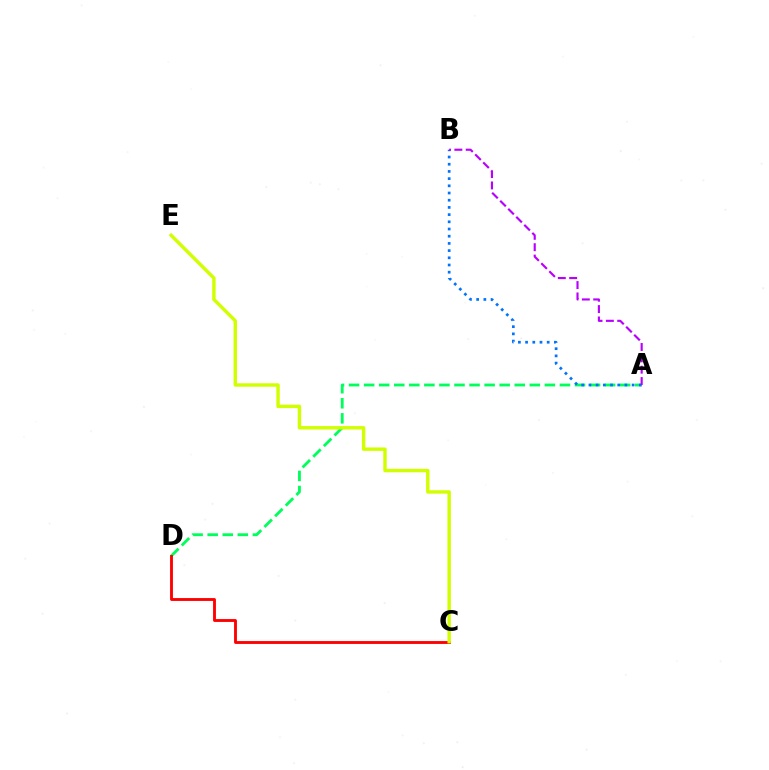{('A', 'D'): [{'color': '#00ff5c', 'line_style': 'dashed', 'thickness': 2.05}], ('A', 'B'): [{'color': '#0074ff', 'line_style': 'dotted', 'thickness': 1.96}, {'color': '#b900ff', 'line_style': 'dashed', 'thickness': 1.54}], ('C', 'D'): [{'color': '#ff0000', 'line_style': 'solid', 'thickness': 2.06}], ('C', 'E'): [{'color': '#d1ff00', 'line_style': 'solid', 'thickness': 2.46}]}